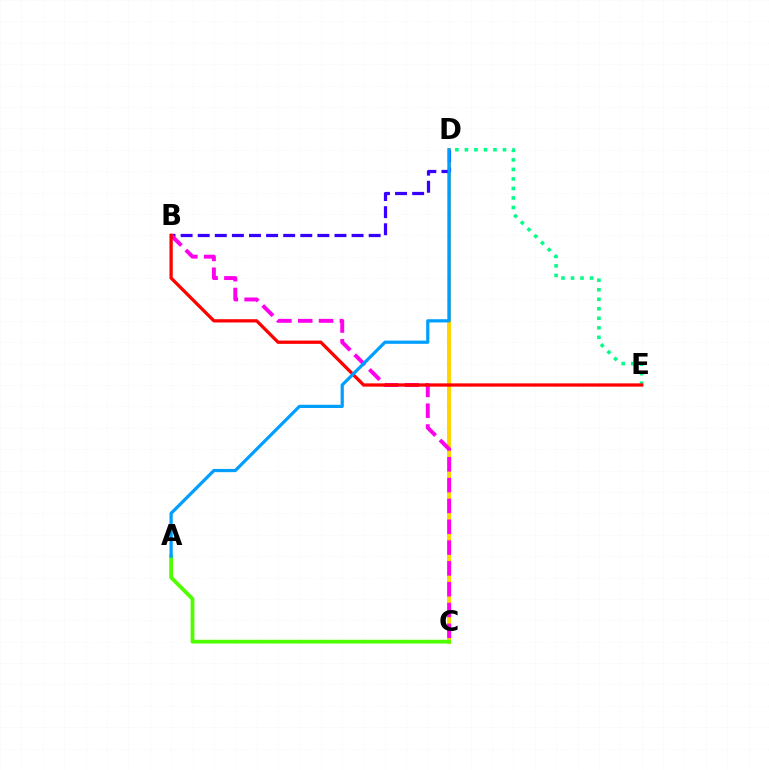{('C', 'D'): [{'color': '#ffd500', 'line_style': 'solid', 'thickness': 2.87}], ('B', 'D'): [{'color': '#3700ff', 'line_style': 'dashed', 'thickness': 2.32}], ('D', 'E'): [{'color': '#00ff86', 'line_style': 'dotted', 'thickness': 2.59}], ('B', 'C'): [{'color': '#ff00ed', 'line_style': 'dashed', 'thickness': 2.83}], ('B', 'E'): [{'color': '#ff0000', 'line_style': 'solid', 'thickness': 2.36}], ('A', 'C'): [{'color': '#4fff00', 'line_style': 'solid', 'thickness': 2.72}], ('A', 'D'): [{'color': '#009eff', 'line_style': 'solid', 'thickness': 2.31}]}